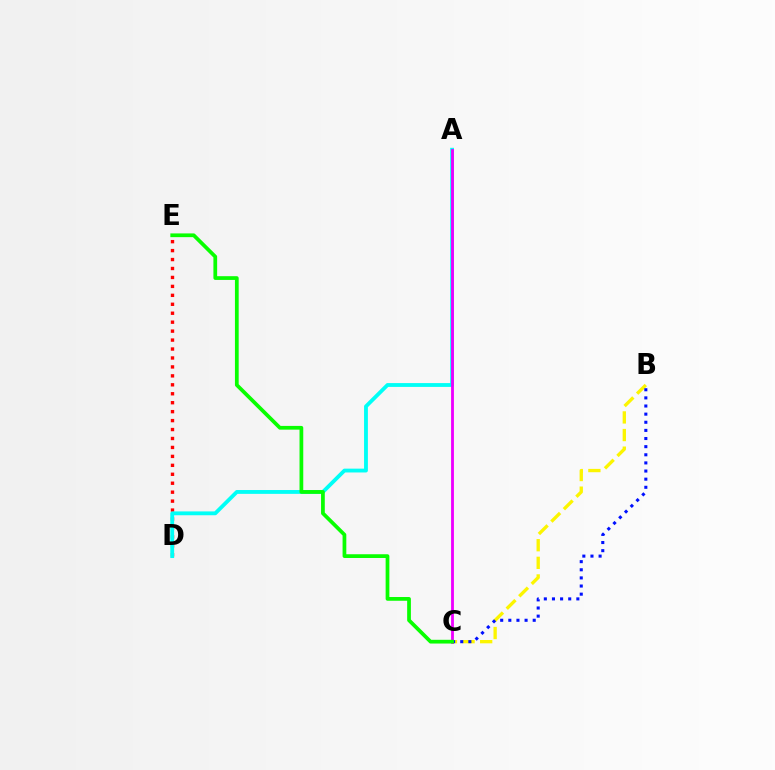{('B', 'C'): [{'color': '#fcf500', 'line_style': 'dashed', 'thickness': 2.39}, {'color': '#0010ff', 'line_style': 'dotted', 'thickness': 2.21}], ('D', 'E'): [{'color': '#ff0000', 'line_style': 'dotted', 'thickness': 2.43}], ('A', 'D'): [{'color': '#00fff6', 'line_style': 'solid', 'thickness': 2.76}], ('A', 'C'): [{'color': '#ee00ff', 'line_style': 'solid', 'thickness': 2.03}], ('C', 'E'): [{'color': '#08ff00', 'line_style': 'solid', 'thickness': 2.69}]}